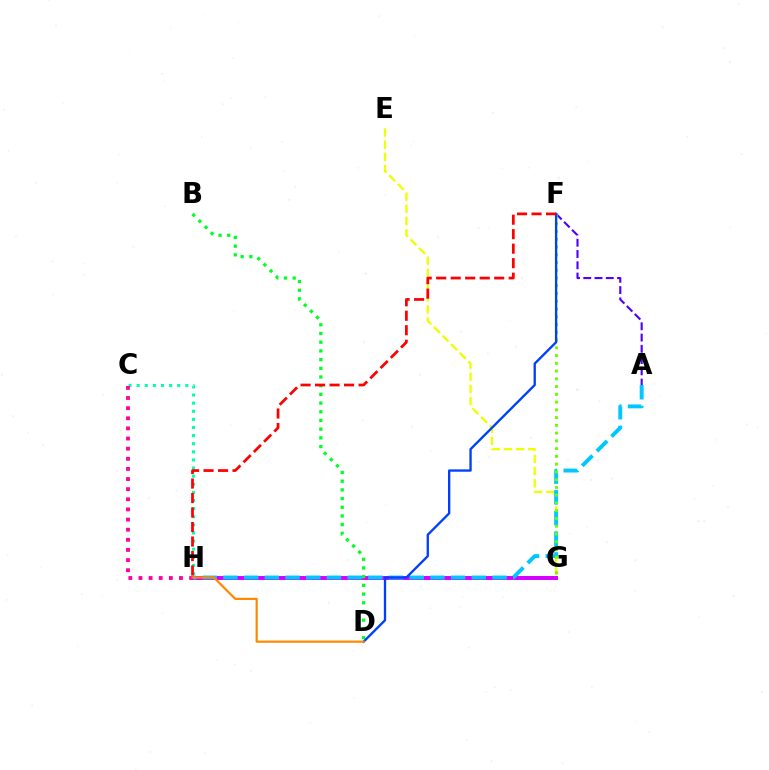{('G', 'H'): [{'color': '#d600ff', 'line_style': 'solid', 'thickness': 2.85}], ('E', 'G'): [{'color': '#eeff00', 'line_style': 'dashed', 'thickness': 1.65}], ('A', 'H'): [{'color': '#00c7ff', 'line_style': 'dashed', 'thickness': 2.81}], ('A', 'F'): [{'color': '#4f00ff', 'line_style': 'dashed', 'thickness': 1.53}], ('B', 'D'): [{'color': '#00ff27', 'line_style': 'dotted', 'thickness': 2.36}], ('F', 'G'): [{'color': '#66ff00', 'line_style': 'dotted', 'thickness': 2.11}], ('D', 'F'): [{'color': '#003fff', 'line_style': 'solid', 'thickness': 1.68}], ('C', 'H'): [{'color': '#00ffaf', 'line_style': 'dotted', 'thickness': 2.2}, {'color': '#ff00a0', 'line_style': 'dotted', 'thickness': 2.75}], ('F', 'H'): [{'color': '#ff0000', 'line_style': 'dashed', 'thickness': 1.97}], ('D', 'H'): [{'color': '#ff8800', 'line_style': 'solid', 'thickness': 1.58}]}